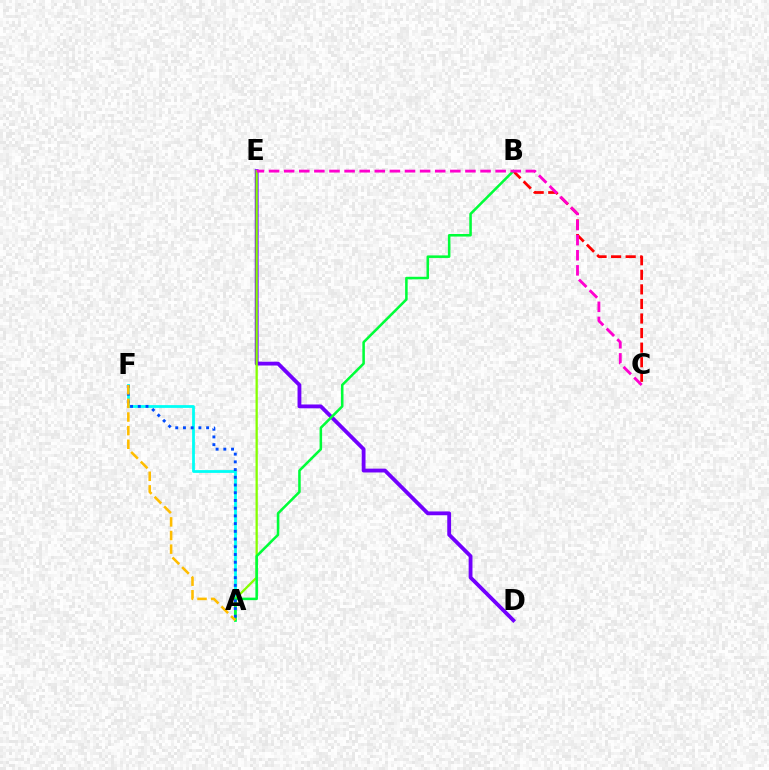{('A', 'F'): [{'color': '#00fff6', 'line_style': 'solid', 'thickness': 2.0}, {'color': '#004bff', 'line_style': 'dotted', 'thickness': 2.1}, {'color': '#ffbd00', 'line_style': 'dashed', 'thickness': 1.85}], ('D', 'E'): [{'color': '#7200ff', 'line_style': 'solid', 'thickness': 2.75}], ('A', 'E'): [{'color': '#84ff00', 'line_style': 'solid', 'thickness': 1.64}], ('B', 'C'): [{'color': '#ff0000', 'line_style': 'dashed', 'thickness': 1.98}], ('A', 'B'): [{'color': '#00ff39', 'line_style': 'solid', 'thickness': 1.83}], ('C', 'E'): [{'color': '#ff00cf', 'line_style': 'dashed', 'thickness': 2.05}]}